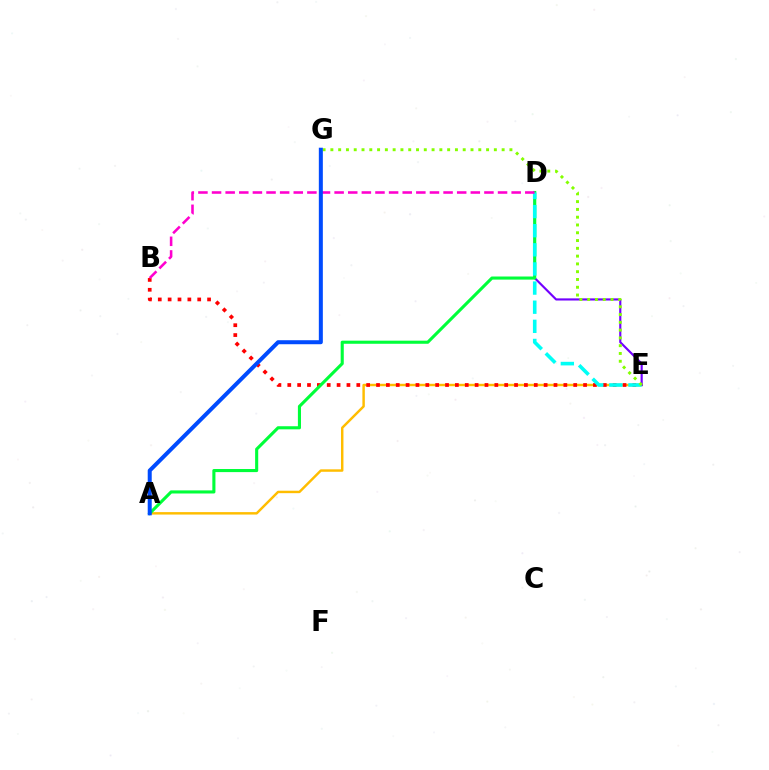{('A', 'E'): [{'color': '#ffbd00', 'line_style': 'solid', 'thickness': 1.76}], ('D', 'E'): [{'color': '#7200ff', 'line_style': 'solid', 'thickness': 1.55}, {'color': '#00fff6', 'line_style': 'dashed', 'thickness': 2.6}], ('B', 'E'): [{'color': '#ff0000', 'line_style': 'dotted', 'thickness': 2.68}], ('A', 'D'): [{'color': '#00ff39', 'line_style': 'solid', 'thickness': 2.23}], ('E', 'G'): [{'color': '#84ff00', 'line_style': 'dotted', 'thickness': 2.12}], ('B', 'D'): [{'color': '#ff00cf', 'line_style': 'dashed', 'thickness': 1.85}], ('A', 'G'): [{'color': '#004bff', 'line_style': 'solid', 'thickness': 2.89}]}